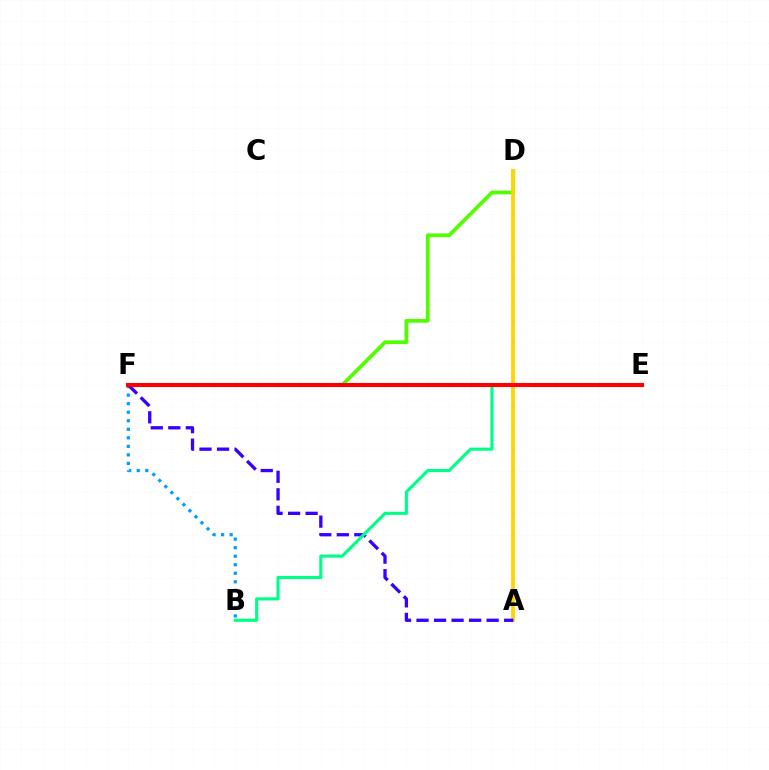{('E', 'F'): [{'color': '#ff00ed', 'line_style': 'solid', 'thickness': 2.06}, {'color': '#ff0000', 'line_style': 'solid', 'thickness': 2.95}], ('B', 'F'): [{'color': '#009eff', 'line_style': 'dotted', 'thickness': 2.32}], ('D', 'F'): [{'color': '#4fff00', 'line_style': 'solid', 'thickness': 2.68}], ('A', 'D'): [{'color': '#ffd500', 'line_style': 'solid', 'thickness': 2.73}], ('A', 'F'): [{'color': '#3700ff', 'line_style': 'dashed', 'thickness': 2.38}], ('B', 'E'): [{'color': '#00ff86', 'line_style': 'solid', 'thickness': 2.25}]}